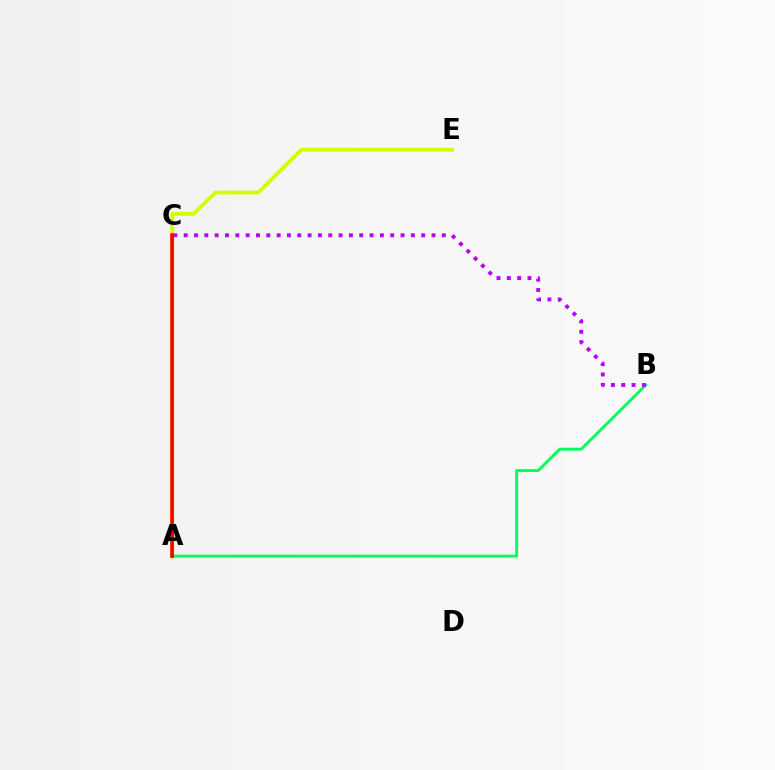{('A', 'B'): [{'color': '#00ff5c', 'line_style': 'solid', 'thickness': 2.11}], ('A', 'E'): [{'color': '#d1ff00', 'line_style': 'solid', 'thickness': 2.74}], ('A', 'C'): [{'color': '#0074ff', 'line_style': 'solid', 'thickness': 1.94}, {'color': '#ff0000', 'line_style': 'solid', 'thickness': 2.53}], ('B', 'C'): [{'color': '#b900ff', 'line_style': 'dotted', 'thickness': 2.81}]}